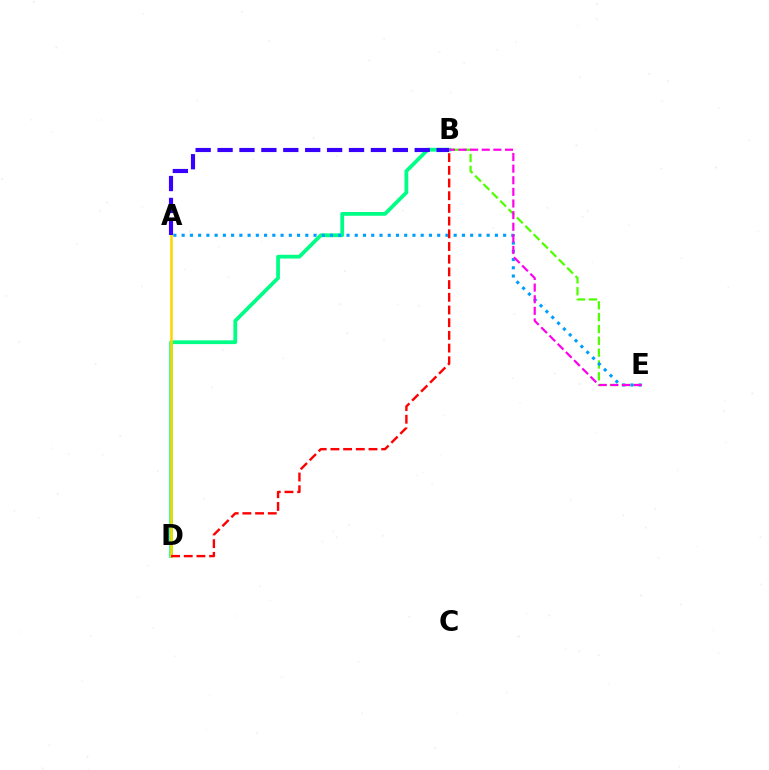{('B', 'D'): [{'color': '#00ff86', 'line_style': 'solid', 'thickness': 2.71}, {'color': '#ff0000', 'line_style': 'dashed', 'thickness': 1.72}], ('A', 'D'): [{'color': '#ffd500', 'line_style': 'solid', 'thickness': 1.84}], ('B', 'E'): [{'color': '#4fff00', 'line_style': 'dashed', 'thickness': 1.61}, {'color': '#ff00ed', 'line_style': 'dashed', 'thickness': 1.58}], ('A', 'B'): [{'color': '#3700ff', 'line_style': 'dashed', 'thickness': 2.98}], ('A', 'E'): [{'color': '#009eff', 'line_style': 'dotted', 'thickness': 2.24}]}